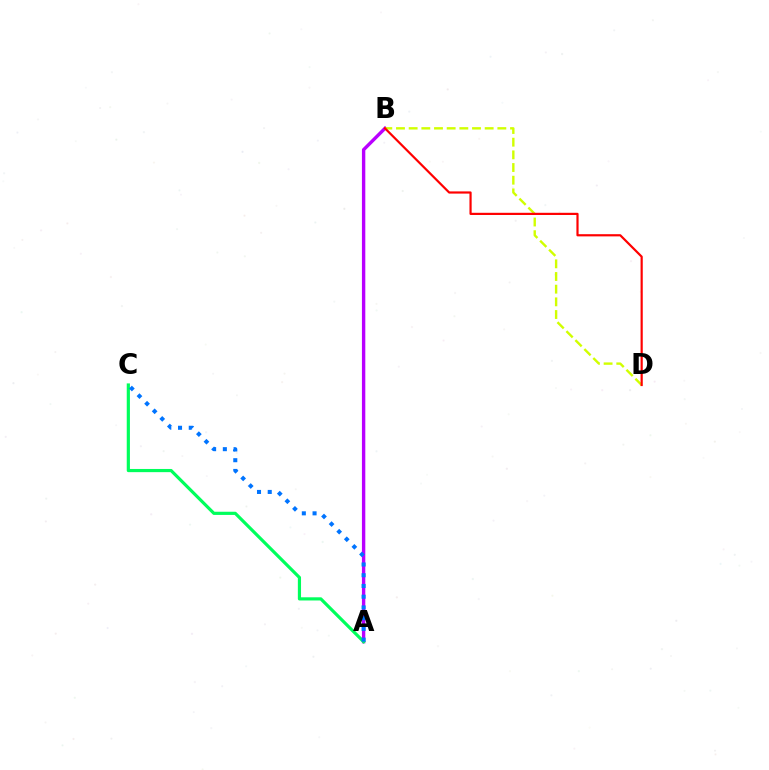{('A', 'B'): [{'color': '#b900ff', 'line_style': 'solid', 'thickness': 2.43}], ('A', 'C'): [{'color': '#00ff5c', 'line_style': 'solid', 'thickness': 2.29}, {'color': '#0074ff', 'line_style': 'dotted', 'thickness': 2.92}], ('B', 'D'): [{'color': '#d1ff00', 'line_style': 'dashed', 'thickness': 1.72}, {'color': '#ff0000', 'line_style': 'solid', 'thickness': 1.58}]}